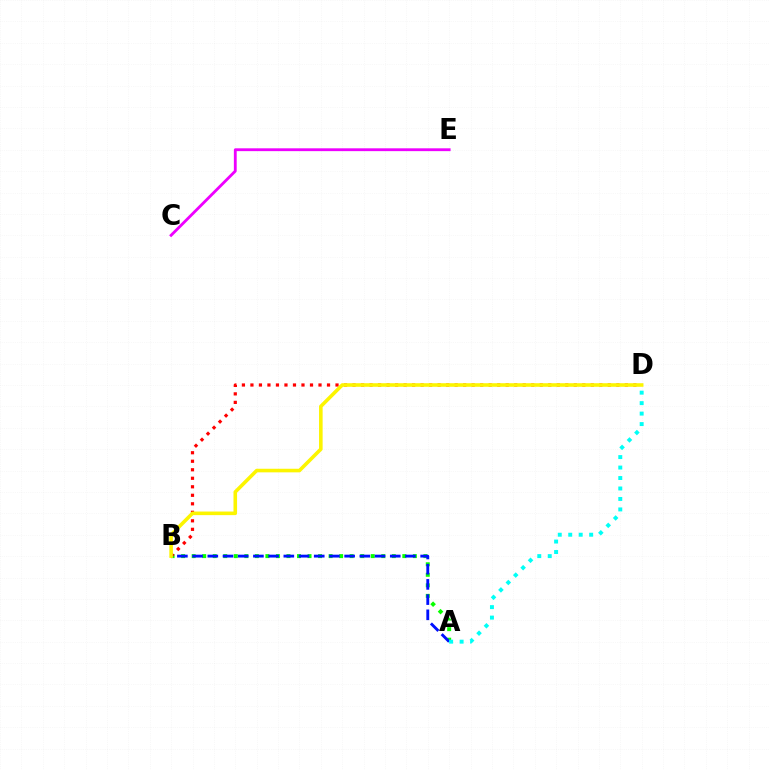{('A', 'B'): [{'color': '#08ff00', 'line_style': 'dotted', 'thickness': 2.86}, {'color': '#0010ff', 'line_style': 'dashed', 'thickness': 2.07}], ('B', 'D'): [{'color': '#ff0000', 'line_style': 'dotted', 'thickness': 2.31}, {'color': '#fcf500', 'line_style': 'solid', 'thickness': 2.58}], ('A', 'D'): [{'color': '#00fff6', 'line_style': 'dotted', 'thickness': 2.84}], ('C', 'E'): [{'color': '#ee00ff', 'line_style': 'solid', 'thickness': 2.04}]}